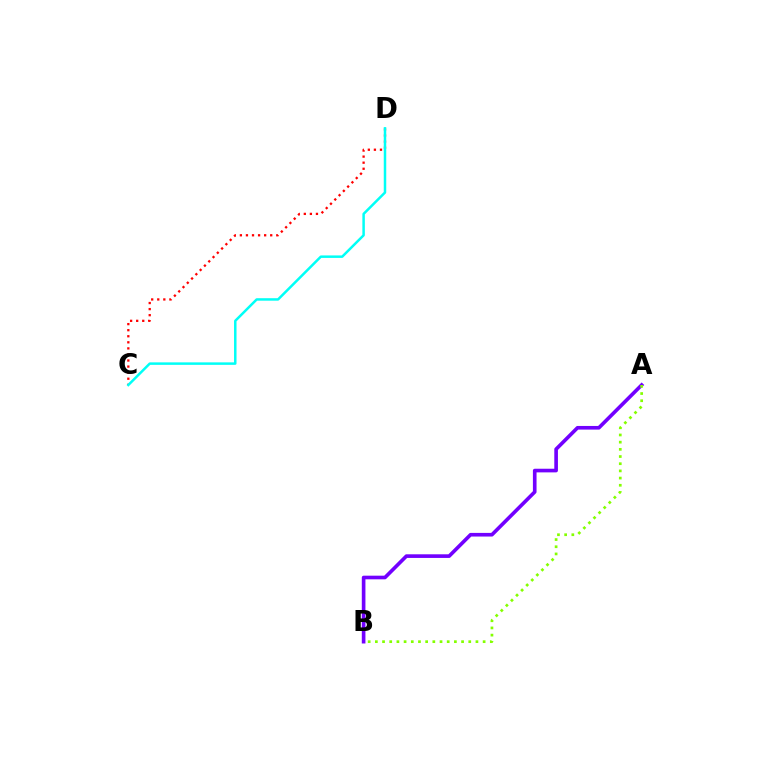{('C', 'D'): [{'color': '#ff0000', 'line_style': 'dotted', 'thickness': 1.65}, {'color': '#00fff6', 'line_style': 'solid', 'thickness': 1.79}], ('A', 'B'): [{'color': '#7200ff', 'line_style': 'solid', 'thickness': 2.62}, {'color': '#84ff00', 'line_style': 'dotted', 'thickness': 1.95}]}